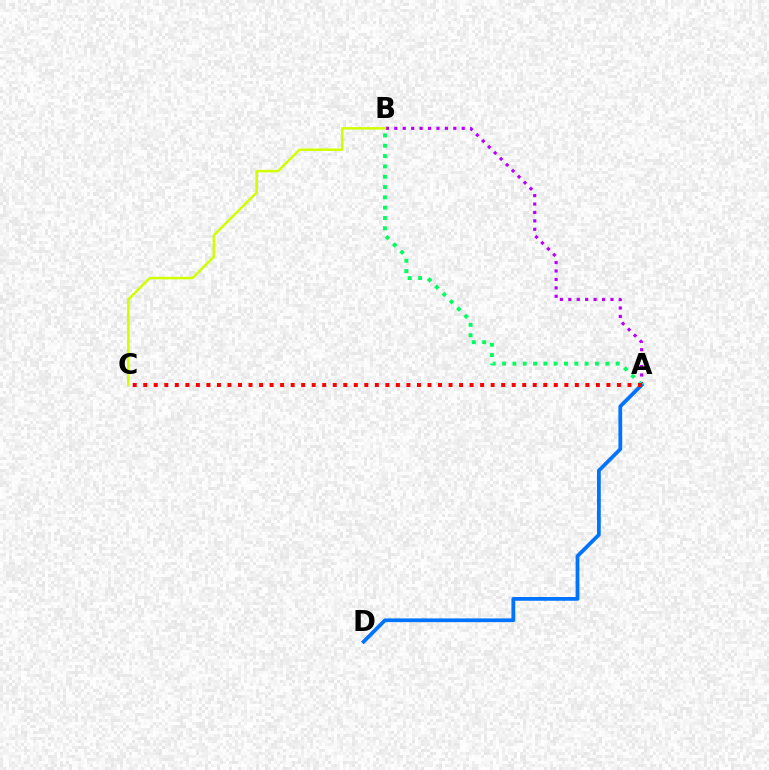{('A', 'B'): [{'color': '#b900ff', 'line_style': 'dotted', 'thickness': 2.29}, {'color': '#00ff5c', 'line_style': 'dotted', 'thickness': 2.8}], ('B', 'C'): [{'color': '#d1ff00', 'line_style': 'solid', 'thickness': 1.79}], ('A', 'D'): [{'color': '#0074ff', 'line_style': 'solid', 'thickness': 2.71}], ('A', 'C'): [{'color': '#ff0000', 'line_style': 'dotted', 'thickness': 2.86}]}